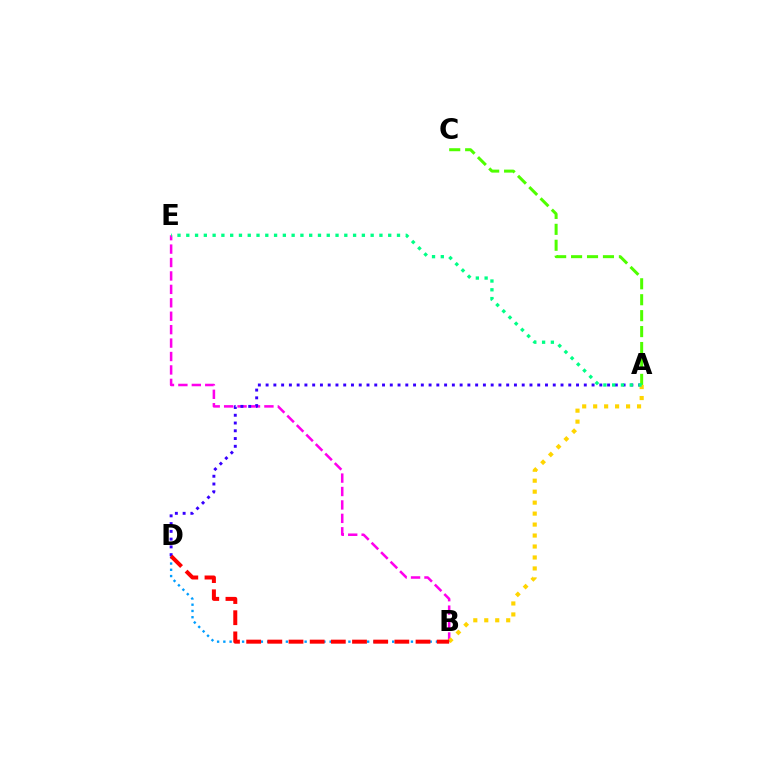{('B', 'E'): [{'color': '#ff00ed', 'line_style': 'dashed', 'thickness': 1.82}], ('A', 'D'): [{'color': '#3700ff', 'line_style': 'dotted', 'thickness': 2.11}], ('A', 'B'): [{'color': '#ffd500', 'line_style': 'dotted', 'thickness': 2.98}], ('A', 'C'): [{'color': '#4fff00', 'line_style': 'dashed', 'thickness': 2.16}], ('A', 'E'): [{'color': '#00ff86', 'line_style': 'dotted', 'thickness': 2.39}], ('B', 'D'): [{'color': '#009eff', 'line_style': 'dotted', 'thickness': 1.7}, {'color': '#ff0000', 'line_style': 'dashed', 'thickness': 2.88}]}